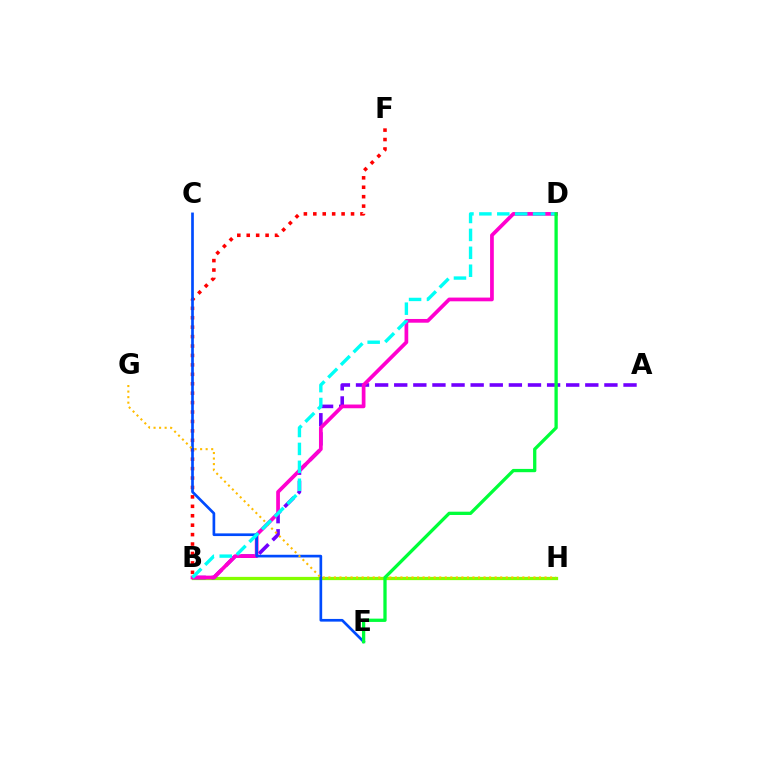{('B', 'H'): [{'color': '#84ff00', 'line_style': 'solid', 'thickness': 2.34}], ('A', 'B'): [{'color': '#7200ff', 'line_style': 'dashed', 'thickness': 2.6}], ('B', 'D'): [{'color': '#ff00cf', 'line_style': 'solid', 'thickness': 2.68}, {'color': '#00fff6', 'line_style': 'dashed', 'thickness': 2.43}], ('B', 'F'): [{'color': '#ff0000', 'line_style': 'dotted', 'thickness': 2.56}], ('C', 'E'): [{'color': '#004bff', 'line_style': 'solid', 'thickness': 1.93}], ('G', 'H'): [{'color': '#ffbd00', 'line_style': 'dotted', 'thickness': 1.51}], ('D', 'E'): [{'color': '#00ff39', 'line_style': 'solid', 'thickness': 2.37}]}